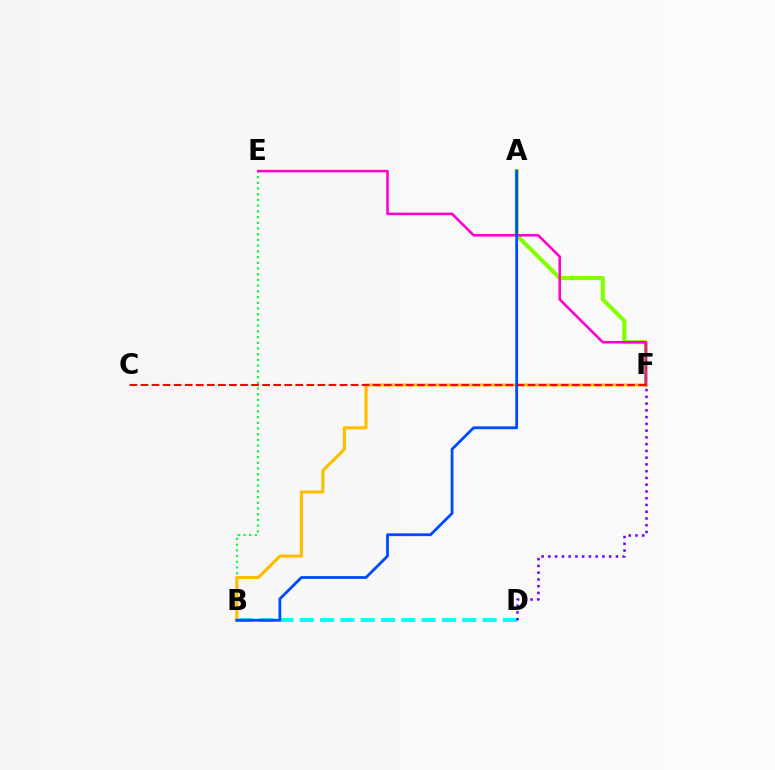{('B', 'D'): [{'color': '#00fff6', 'line_style': 'dashed', 'thickness': 2.76}], ('D', 'F'): [{'color': '#7200ff', 'line_style': 'dotted', 'thickness': 1.84}], ('B', 'E'): [{'color': '#00ff39', 'line_style': 'dotted', 'thickness': 1.55}], ('A', 'F'): [{'color': '#84ff00', 'line_style': 'solid', 'thickness': 2.95}], ('B', 'F'): [{'color': '#ffbd00', 'line_style': 'solid', 'thickness': 2.25}], ('E', 'F'): [{'color': '#ff00cf', 'line_style': 'solid', 'thickness': 1.85}], ('C', 'F'): [{'color': '#ff0000', 'line_style': 'dashed', 'thickness': 1.5}], ('A', 'B'): [{'color': '#004bff', 'line_style': 'solid', 'thickness': 2.02}]}